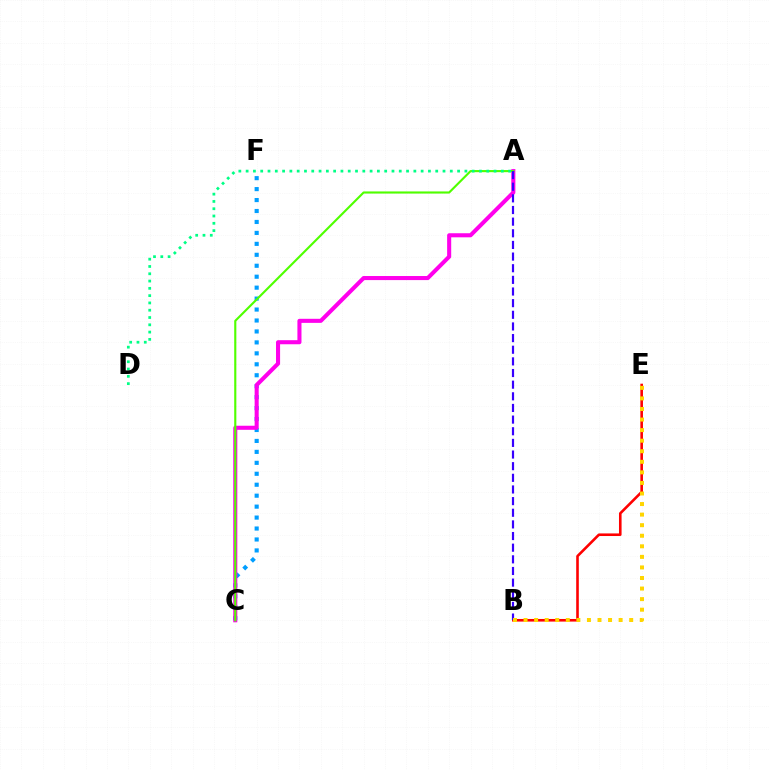{('B', 'E'): [{'color': '#ff0000', 'line_style': 'solid', 'thickness': 1.87}, {'color': '#ffd500', 'line_style': 'dotted', 'thickness': 2.87}], ('C', 'F'): [{'color': '#009eff', 'line_style': 'dotted', 'thickness': 2.97}], ('A', 'C'): [{'color': '#ff00ed', 'line_style': 'solid', 'thickness': 2.93}, {'color': '#4fff00', 'line_style': 'solid', 'thickness': 1.53}], ('A', 'B'): [{'color': '#3700ff', 'line_style': 'dashed', 'thickness': 1.58}], ('A', 'D'): [{'color': '#00ff86', 'line_style': 'dotted', 'thickness': 1.98}]}